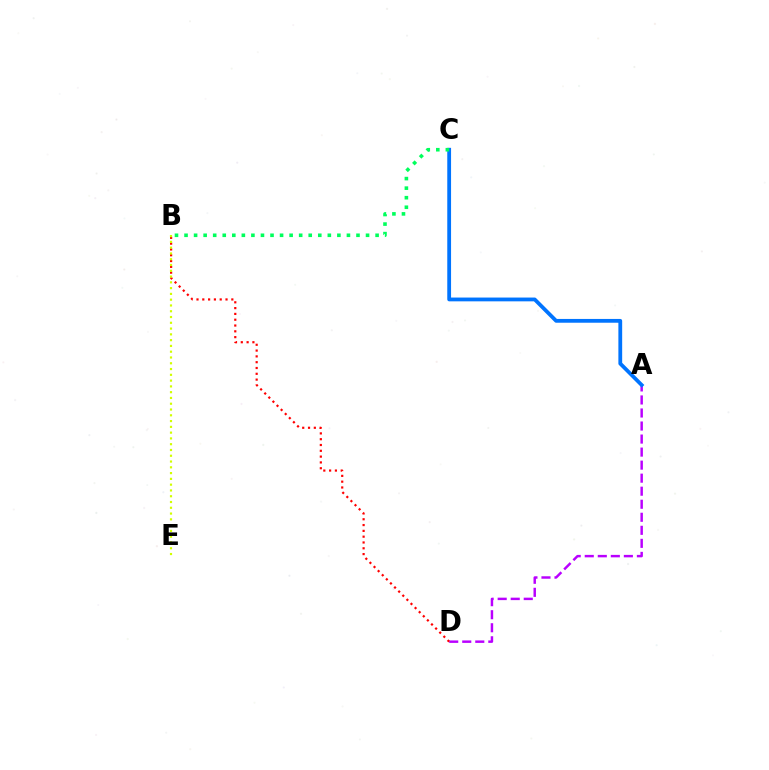{('A', 'D'): [{'color': '#b900ff', 'line_style': 'dashed', 'thickness': 1.77}], ('A', 'C'): [{'color': '#0074ff', 'line_style': 'solid', 'thickness': 2.73}], ('B', 'D'): [{'color': '#ff0000', 'line_style': 'dotted', 'thickness': 1.58}], ('B', 'C'): [{'color': '#00ff5c', 'line_style': 'dotted', 'thickness': 2.6}], ('B', 'E'): [{'color': '#d1ff00', 'line_style': 'dotted', 'thickness': 1.57}]}